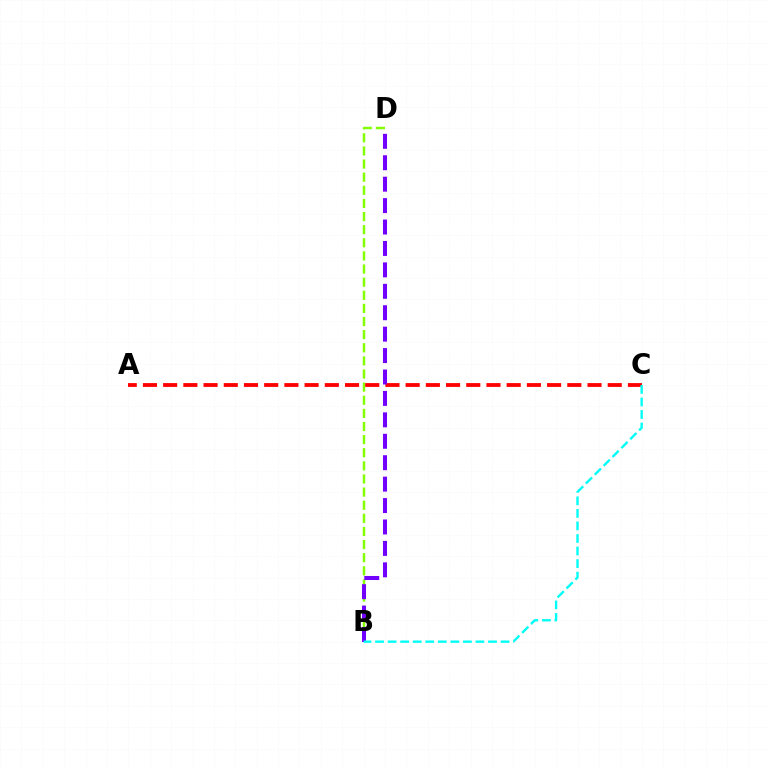{('B', 'D'): [{'color': '#84ff00', 'line_style': 'dashed', 'thickness': 1.78}, {'color': '#7200ff', 'line_style': 'dashed', 'thickness': 2.91}], ('A', 'C'): [{'color': '#ff0000', 'line_style': 'dashed', 'thickness': 2.75}], ('B', 'C'): [{'color': '#00fff6', 'line_style': 'dashed', 'thickness': 1.7}]}